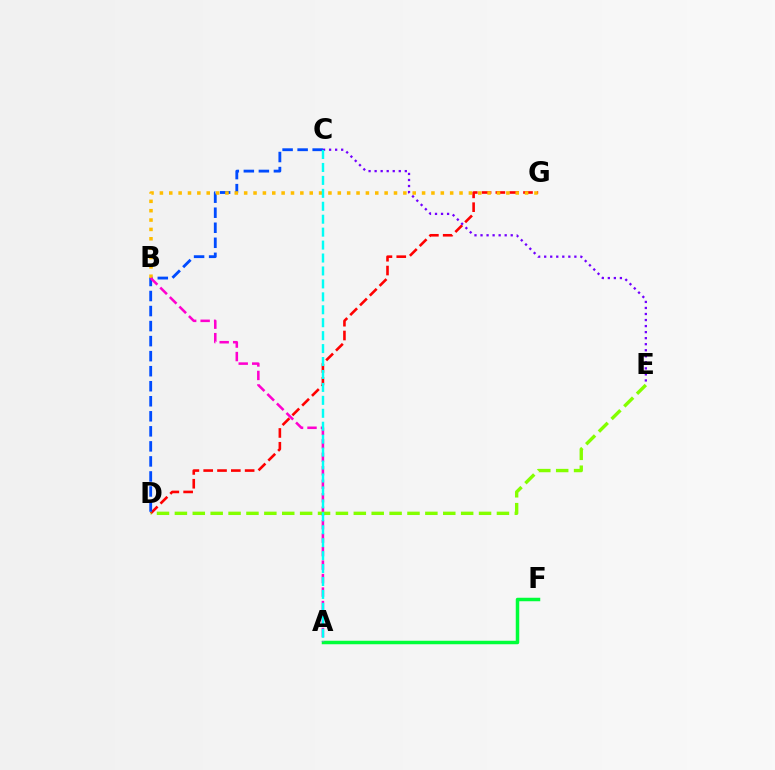{('D', 'G'): [{'color': '#ff0000', 'line_style': 'dashed', 'thickness': 1.88}], ('A', 'F'): [{'color': '#00ff39', 'line_style': 'solid', 'thickness': 2.52}], ('C', 'D'): [{'color': '#004bff', 'line_style': 'dashed', 'thickness': 2.04}], ('B', 'G'): [{'color': '#ffbd00', 'line_style': 'dotted', 'thickness': 2.54}], ('A', 'B'): [{'color': '#ff00cf', 'line_style': 'dashed', 'thickness': 1.83}], ('D', 'E'): [{'color': '#84ff00', 'line_style': 'dashed', 'thickness': 2.43}], ('C', 'E'): [{'color': '#7200ff', 'line_style': 'dotted', 'thickness': 1.64}], ('A', 'C'): [{'color': '#00fff6', 'line_style': 'dashed', 'thickness': 1.76}]}